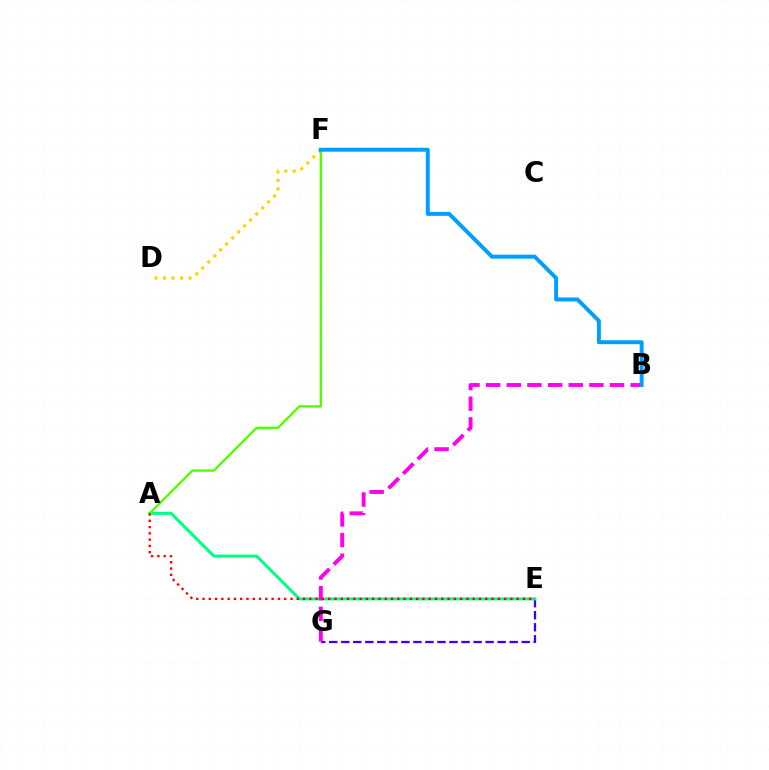{('E', 'G'): [{'color': '#3700ff', 'line_style': 'dashed', 'thickness': 1.63}], ('A', 'E'): [{'color': '#00ff86', 'line_style': 'solid', 'thickness': 2.18}, {'color': '#ff0000', 'line_style': 'dotted', 'thickness': 1.71}], ('D', 'F'): [{'color': '#ffd500', 'line_style': 'dotted', 'thickness': 2.3}], ('B', 'G'): [{'color': '#ff00ed', 'line_style': 'dashed', 'thickness': 2.8}], ('A', 'F'): [{'color': '#4fff00', 'line_style': 'solid', 'thickness': 1.69}], ('B', 'F'): [{'color': '#009eff', 'line_style': 'solid', 'thickness': 2.84}]}